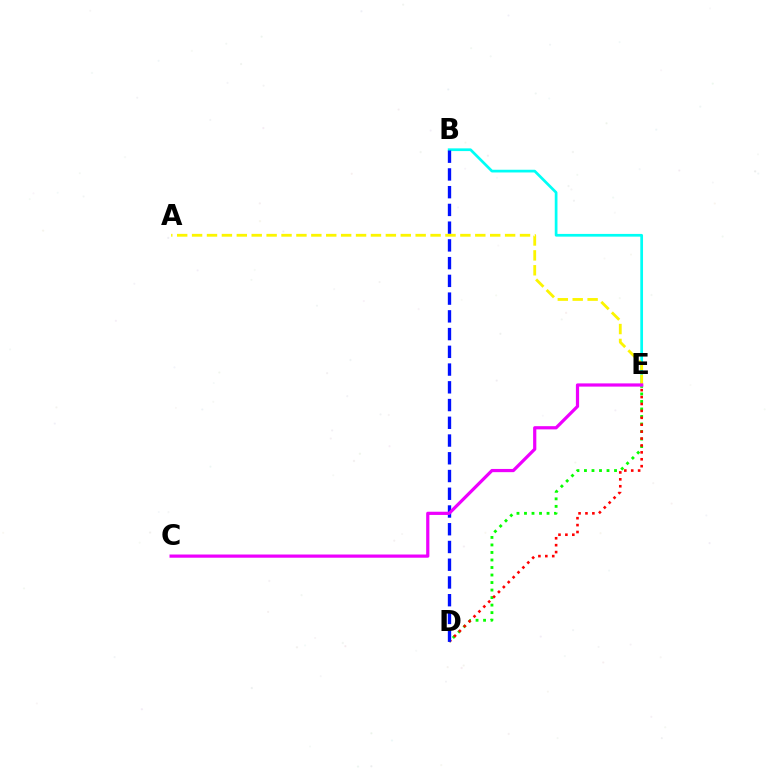{('D', 'E'): [{'color': '#08ff00', 'line_style': 'dotted', 'thickness': 2.04}, {'color': '#ff0000', 'line_style': 'dotted', 'thickness': 1.88}], ('B', 'E'): [{'color': '#00fff6', 'line_style': 'solid', 'thickness': 1.96}], ('B', 'D'): [{'color': '#0010ff', 'line_style': 'dashed', 'thickness': 2.41}], ('A', 'E'): [{'color': '#fcf500', 'line_style': 'dashed', 'thickness': 2.02}], ('C', 'E'): [{'color': '#ee00ff', 'line_style': 'solid', 'thickness': 2.31}]}